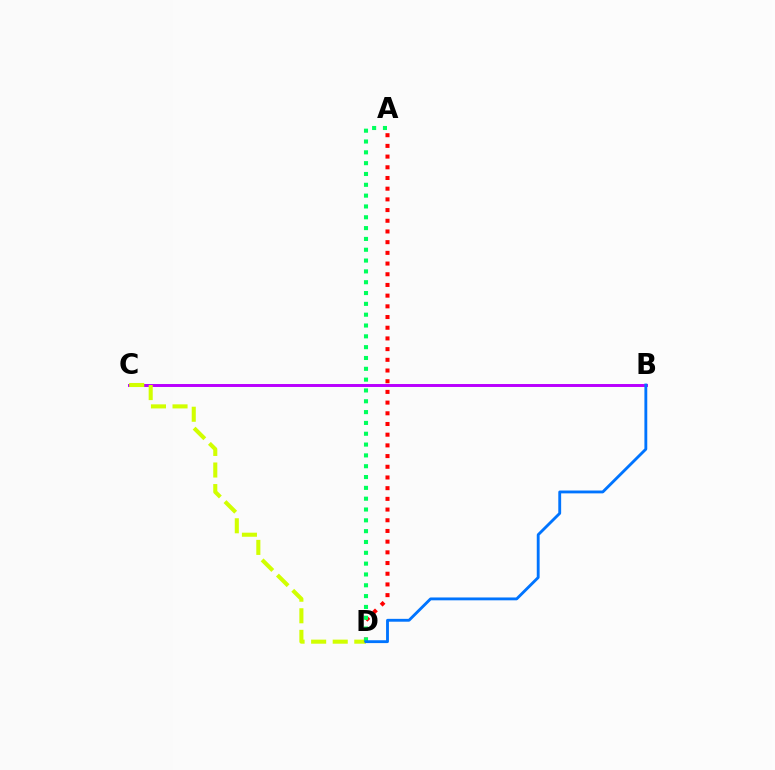{('B', 'C'): [{'color': '#b900ff', 'line_style': 'solid', 'thickness': 2.13}], ('C', 'D'): [{'color': '#d1ff00', 'line_style': 'dashed', 'thickness': 2.93}], ('A', 'D'): [{'color': '#ff0000', 'line_style': 'dotted', 'thickness': 2.91}, {'color': '#00ff5c', 'line_style': 'dotted', 'thickness': 2.94}], ('B', 'D'): [{'color': '#0074ff', 'line_style': 'solid', 'thickness': 2.05}]}